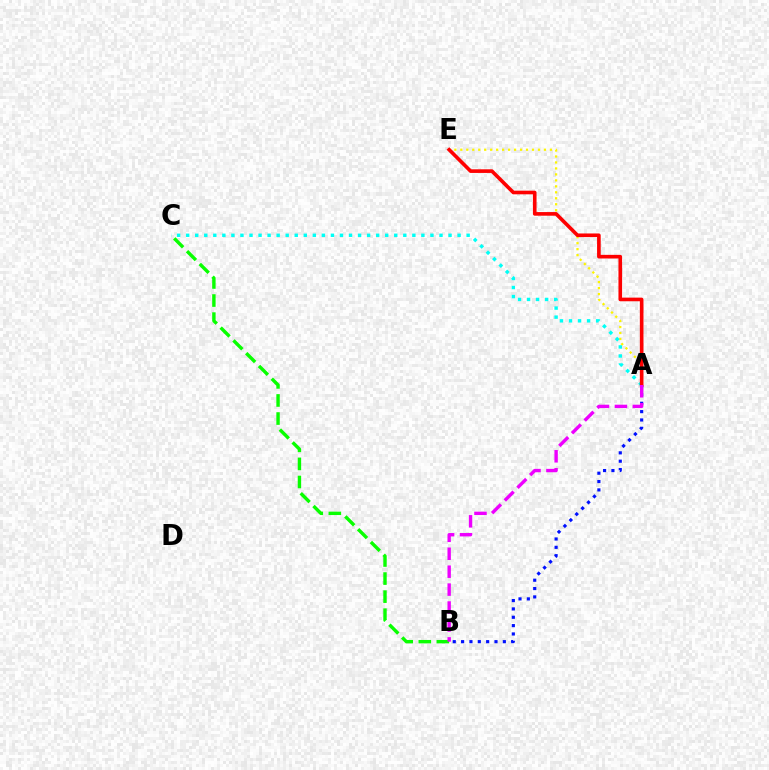{('A', 'B'): [{'color': '#0010ff', 'line_style': 'dotted', 'thickness': 2.27}, {'color': '#ee00ff', 'line_style': 'dashed', 'thickness': 2.44}], ('A', 'E'): [{'color': '#fcf500', 'line_style': 'dotted', 'thickness': 1.62}, {'color': '#ff0000', 'line_style': 'solid', 'thickness': 2.62}], ('A', 'C'): [{'color': '#00fff6', 'line_style': 'dotted', 'thickness': 2.46}], ('B', 'C'): [{'color': '#08ff00', 'line_style': 'dashed', 'thickness': 2.45}]}